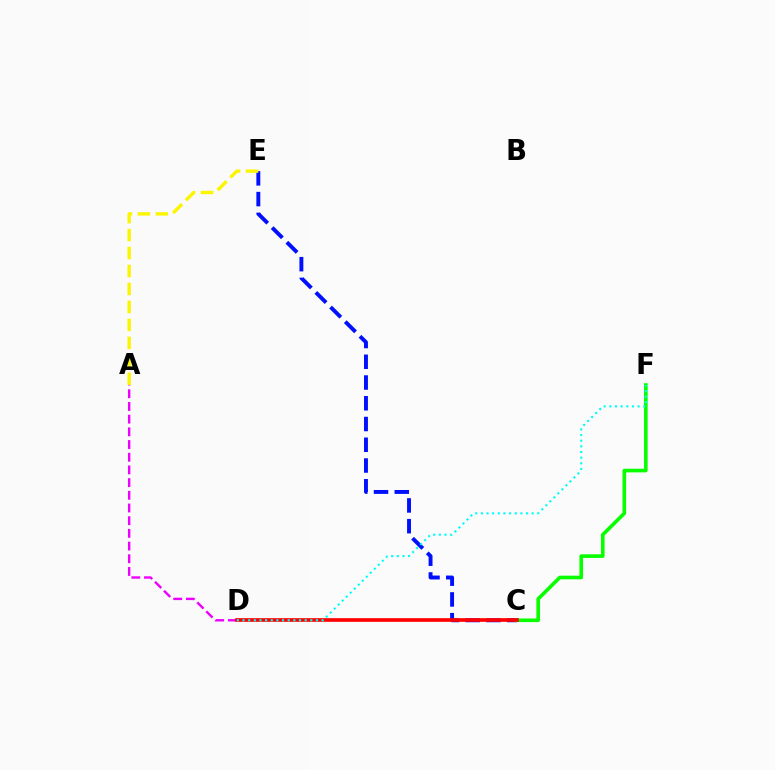{('C', 'E'): [{'color': '#0010ff', 'line_style': 'dashed', 'thickness': 2.82}], ('C', 'F'): [{'color': '#08ff00', 'line_style': 'solid', 'thickness': 2.62}], ('A', 'D'): [{'color': '#ee00ff', 'line_style': 'dashed', 'thickness': 1.72}], ('C', 'D'): [{'color': '#ff0000', 'line_style': 'solid', 'thickness': 2.64}], ('A', 'E'): [{'color': '#fcf500', 'line_style': 'dashed', 'thickness': 2.44}], ('D', 'F'): [{'color': '#00fff6', 'line_style': 'dotted', 'thickness': 1.53}]}